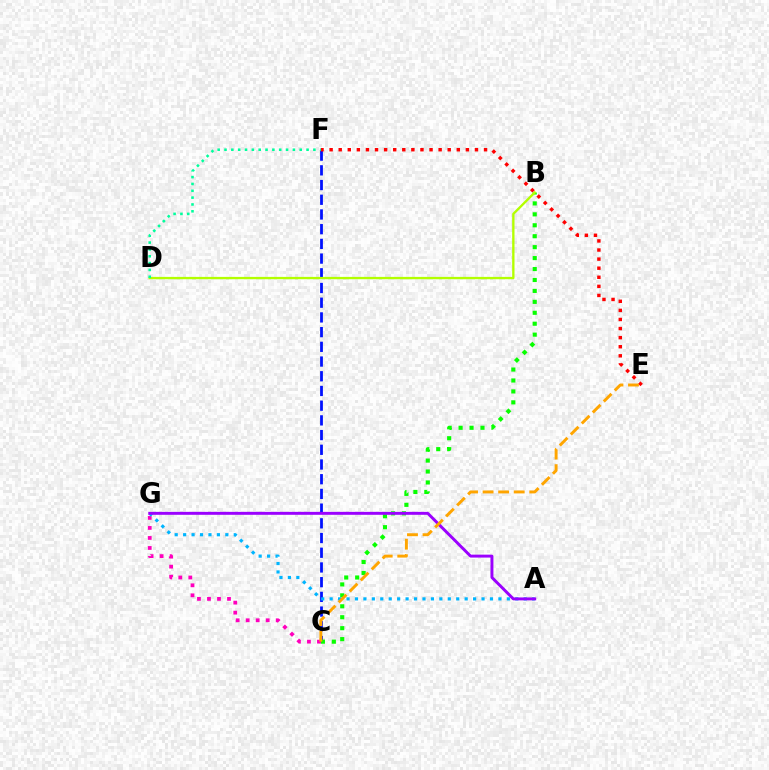{('C', 'F'): [{'color': '#0010ff', 'line_style': 'dashed', 'thickness': 2.0}], ('E', 'F'): [{'color': '#ff0000', 'line_style': 'dotted', 'thickness': 2.47}], ('B', 'C'): [{'color': '#08ff00', 'line_style': 'dotted', 'thickness': 2.97}], ('C', 'G'): [{'color': '#ff00bd', 'line_style': 'dotted', 'thickness': 2.72}], ('A', 'G'): [{'color': '#00b5ff', 'line_style': 'dotted', 'thickness': 2.29}, {'color': '#9b00ff', 'line_style': 'solid', 'thickness': 2.12}], ('B', 'D'): [{'color': '#b3ff00', 'line_style': 'solid', 'thickness': 1.68}], ('D', 'F'): [{'color': '#00ff9d', 'line_style': 'dotted', 'thickness': 1.86}], ('C', 'E'): [{'color': '#ffa500', 'line_style': 'dashed', 'thickness': 2.11}]}